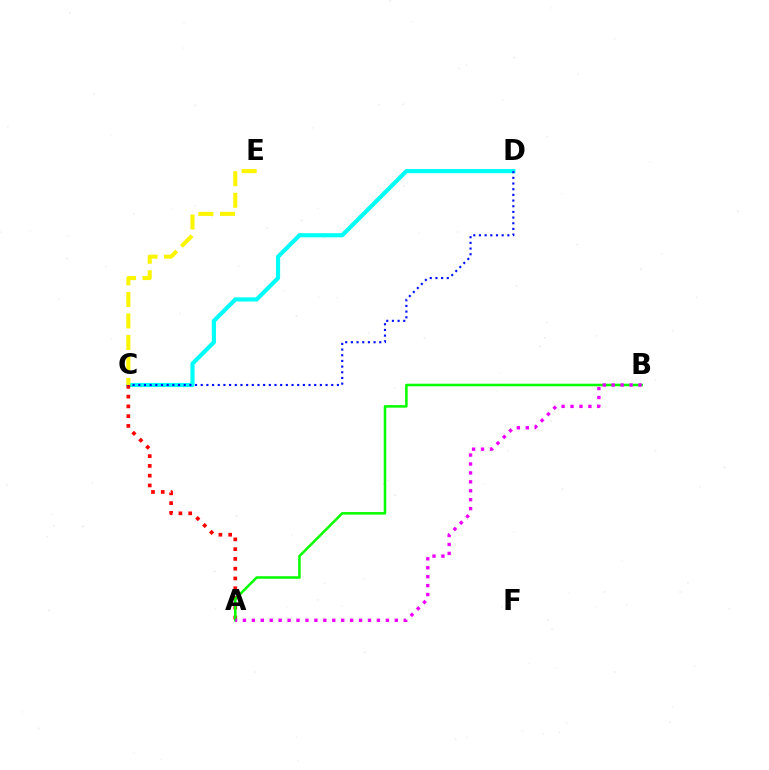{('C', 'D'): [{'color': '#00fff6', 'line_style': 'solid', 'thickness': 2.98}, {'color': '#0010ff', 'line_style': 'dotted', 'thickness': 1.54}], ('A', 'C'): [{'color': '#ff0000', 'line_style': 'dotted', 'thickness': 2.65}], ('A', 'B'): [{'color': '#08ff00', 'line_style': 'solid', 'thickness': 1.83}, {'color': '#ee00ff', 'line_style': 'dotted', 'thickness': 2.43}], ('C', 'E'): [{'color': '#fcf500', 'line_style': 'dashed', 'thickness': 2.92}]}